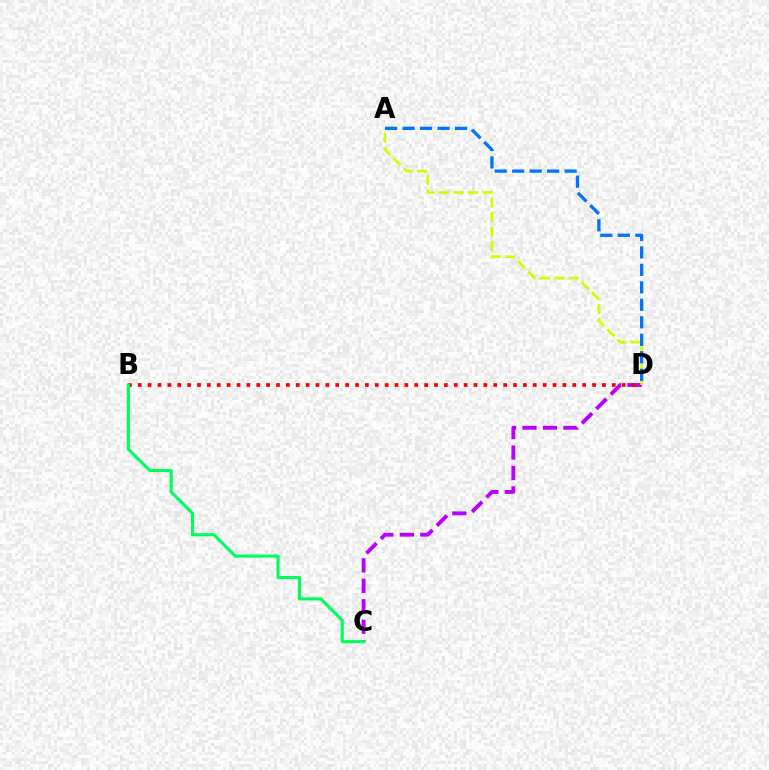{('C', 'D'): [{'color': '#b900ff', 'line_style': 'dashed', 'thickness': 2.78}], ('B', 'D'): [{'color': '#ff0000', 'line_style': 'dotted', 'thickness': 2.68}], ('A', 'D'): [{'color': '#d1ff00', 'line_style': 'dashed', 'thickness': 1.97}, {'color': '#0074ff', 'line_style': 'dashed', 'thickness': 2.37}], ('B', 'C'): [{'color': '#00ff5c', 'line_style': 'solid', 'thickness': 2.25}]}